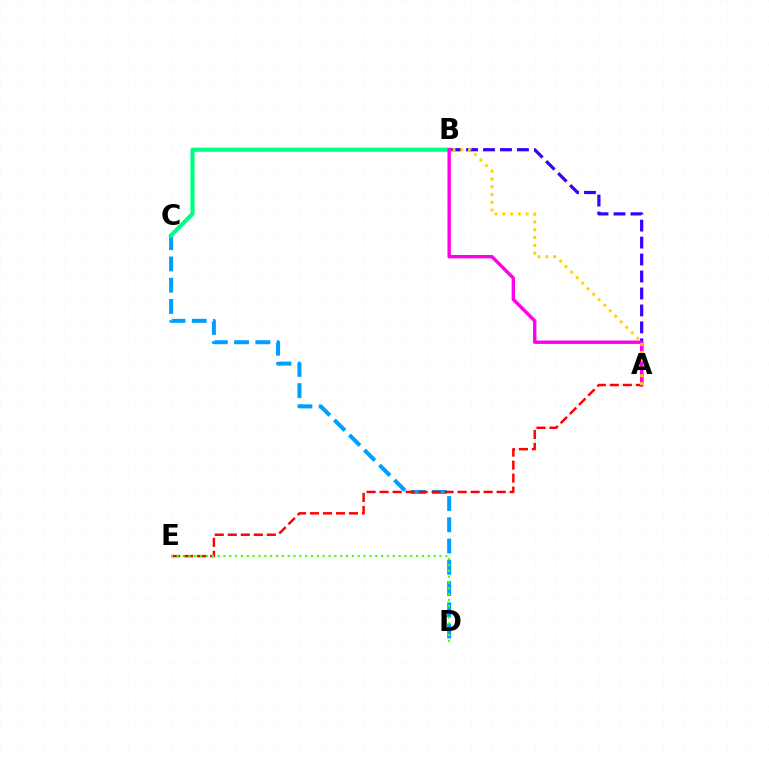{('C', 'D'): [{'color': '#009eff', 'line_style': 'dashed', 'thickness': 2.89}], ('A', 'B'): [{'color': '#3700ff', 'line_style': 'dashed', 'thickness': 2.3}, {'color': '#ff00ed', 'line_style': 'solid', 'thickness': 2.44}, {'color': '#ffd500', 'line_style': 'dotted', 'thickness': 2.12}], ('B', 'C'): [{'color': '#00ff86', 'line_style': 'solid', 'thickness': 2.98}], ('A', 'E'): [{'color': '#ff0000', 'line_style': 'dashed', 'thickness': 1.77}], ('D', 'E'): [{'color': '#4fff00', 'line_style': 'dotted', 'thickness': 1.59}]}